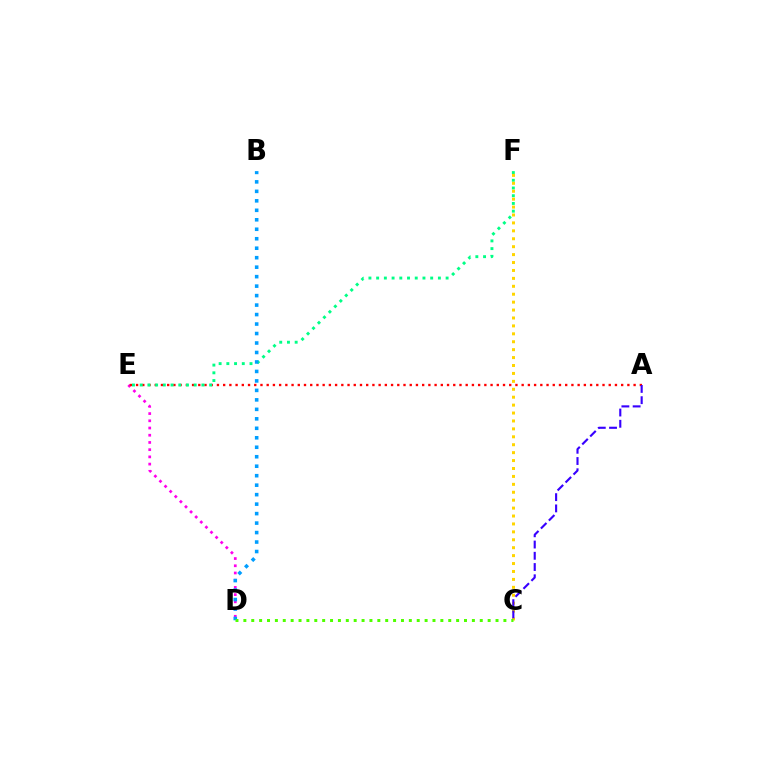{('D', 'E'): [{'color': '#ff00ed', 'line_style': 'dotted', 'thickness': 1.96}], ('A', 'E'): [{'color': '#ff0000', 'line_style': 'dotted', 'thickness': 1.69}], ('E', 'F'): [{'color': '#00ff86', 'line_style': 'dotted', 'thickness': 2.1}], ('C', 'F'): [{'color': '#ffd500', 'line_style': 'dotted', 'thickness': 2.15}], ('A', 'C'): [{'color': '#3700ff', 'line_style': 'dashed', 'thickness': 1.53}], ('B', 'D'): [{'color': '#009eff', 'line_style': 'dotted', 'thickness': 2.58}], ('C', 'D'): [{'color': '#4fff00', 'line_style': 'dotted', 'thickness': 2.14}]}